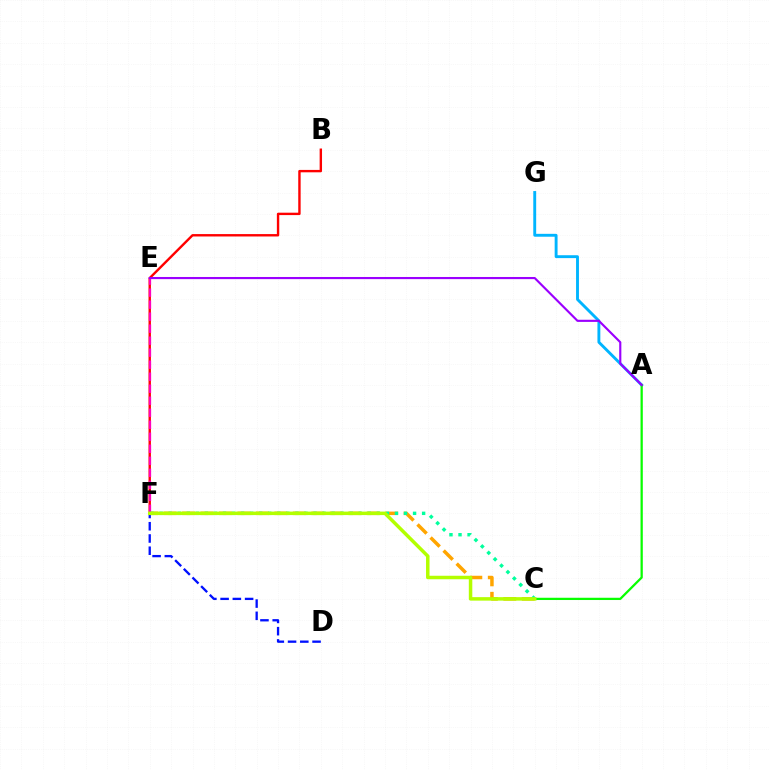{('C', 'F'): [{'color': '#ffa500', 'line_style': 'dashed', 'thickness': 2.51}, {'color': '#00ff9d', 'line_style': 'dotted', 'thickness': 2.46}, {'color': '#b3ff00', 'line_style': 'solid', 'thickness': 2.51}], ('D', 'F'): [{'color': '#0010ff', 'line_style': 'dashed', 'thickness': 1.66}], ('A', 'G'): [{'color': '#00b5ff', 'line_style': 'solid', 'thickness': 2.08}], ('B', 'F'): [{'color': '#ff0000', 'line_style': 'solid', 'thickness': 1.72}], ('E', 'F'): [{'color': '#ff00bd', 'line_style': 'dashed', 'thickness': 1.63}], ('A', 'C'): [{'color': '#08ff00', 'line_style': 'solid', 'thickness': 1.63}], ('A', 'E'): [{'color': '#9b00ff', 'line_style': 'solid', 'thickness': 1.54}]}